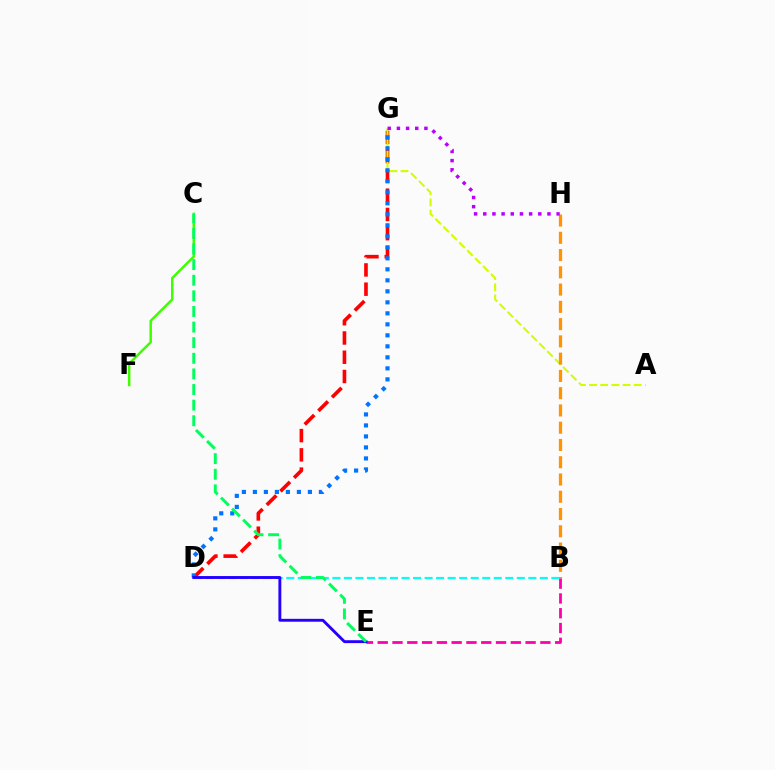{('D', 'G'): [{'color': '#ff0000', 'line_style': 'dashed', 'thickness': 2.62}, {'color': '#0074ff', 'line_style': 'dotted', 'thickness': 2.99}], ('A', 'G'): [{'color': '#d1ff00', 'line_style': 'dashed', 'thickness': 1.52}], ('B', 'H'): [{'color': '#ff9400', 'line_style': 'dashed', 'thickness': 2.35}], ('B', 'E'): [{'color': '#ff00ac', 'line_style': 'dashed', 'thickness': 2.01}], ('B', 'D'): [{'color': '#00fff6', 'line_style': 'dashed', 'thickness': 1.57}], ('D', 'E'): [{'color': '#2500ff', 'line_style': 'solid', 'thickness': 2.08}], ('C', 'F'): [{'color': '#3dff00', 'line_style': 'solid', 'thickness': 1.78}], ('C', 'E'): [{'color': '#00ff5c', 'line_style': 'dashed', 'thickness': 2.12}], ('G', 'H'): [{'color': '#b900ff', 'line_style': 'dotted', 'thickness': 2.49}]}